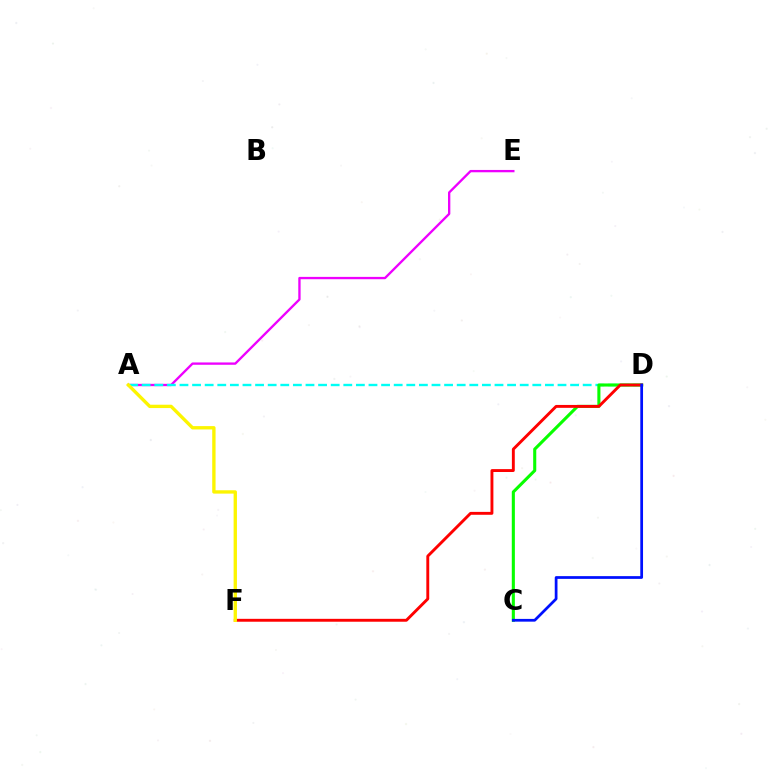{('A', 'E'): [{'color': '#ee00ff', 'line_style': 'solid', 'thickness': 1.68}], ('A', 'D'): [{'color': '#00fff6', 'line_style': 'dashed', 'thickness': 1.71}], ('C', 'D'): [{'color': '#08ff00', 'line_style': 'solid', 'thickness': 2.22}, {'color': '#0010ff', 'line_style': 'solid', 'thickness': 1.97}], ('D', 'F'): [{'color': '#ff0000', 'line_style': 'solid', 'thickness': 2.08}], ('A', 'F'): [{'color': '#fcf500', 'line_style': 'solid', 'thickness': 2.41}]}